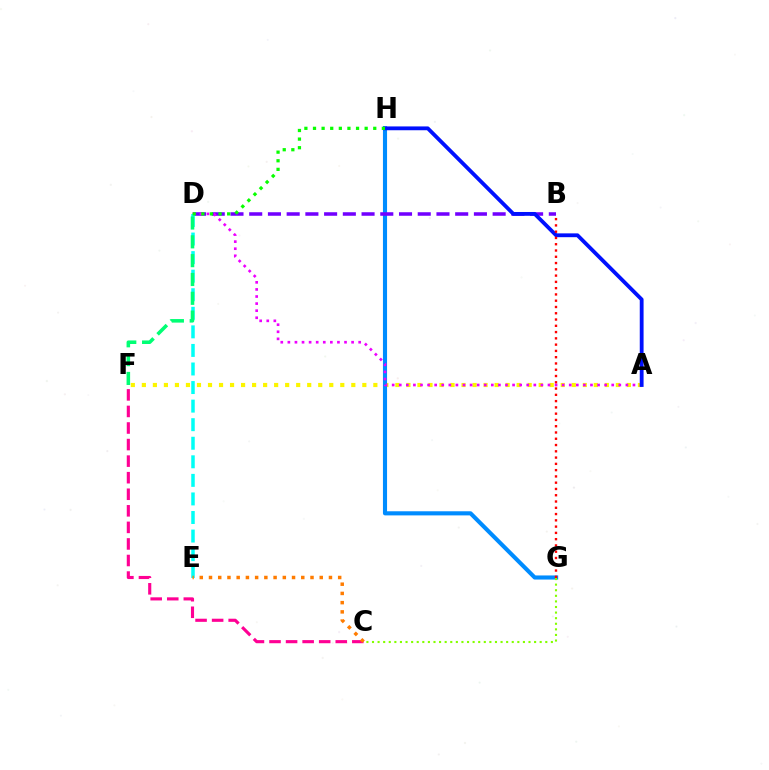{('A', 'F'): [{'color': '#fcf500', 'line_style': 'dotted', 'thickness': 3.0}], ('G', 'H'): [{'color': '#008cff', 'line_style': 'solid', 'thickness': 2.96}], ('B', 'D'): [{'color': '#7200ff', 'line_style': 'dashed', 'thickness': 2.54}], ('C', 'F'): [{'color': '#ff0094', 'line_style': 'dashed', 'thickness': 2.25}], ('A', 'D'): [{'color': '#ee00ff', 'line_style': 'dotted', 'thickness': 1.92}], ('D', 'E'): [{'color': '#00fff6', 'line_style': 'dashed', 'thickness': 2.52}], ('A', 'H'): [{'color': '#0010ff', 'line_style': 'solid', 'thickness': 2.75}], ('D', 'H'): [{'color': '#08ff00', 'line_style': 'dotted', 'thickness': 2.34}], ('D', 'F'): [{'color': '#00ff74', 'line_style': 'dashed', 'thickness': 2.56}], ('B', 'G'): [{'color': '#ff0000', 'line_style': 'dotted', 'thickness': 1.7}], ('C', 'E'): [{'color': '#ff7c00', 'line_style': 'dotted', 'thickness': 2.51}], ('C', 'G'): [{'color': '#84ff00', 'line_style': 'dotted', 'thickness': 1.52}]}